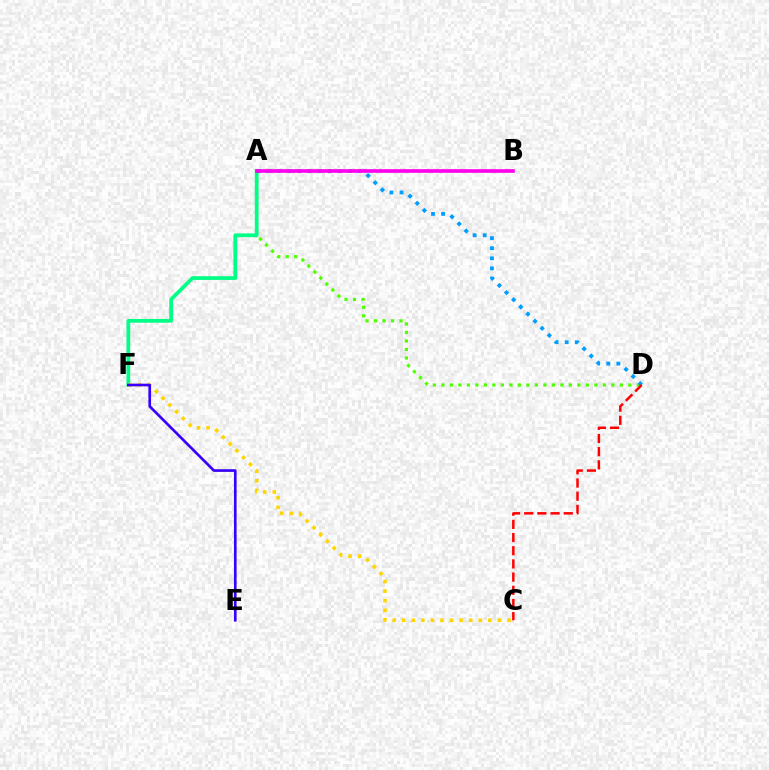{('A', 'D'): [{'color': '#4fff00', 'line_style': 'dotted', 'thickness': 2.31}, {'color': '#009eff', 'line_style': 'dotted', 'thickness': 2.74}], ('A', 'F'): [{'color': '#00ff86', 'line_style': 'solid', 'thickness': 2.7}], ('C', 'F'): [{'color': '#ffd500', 'line_style': 'dotted', 'thickness': 2.6}], ('E', 'F'): [{'color': '#3700ff', 'line_style': 'solid', 'thickness': 1.91}], ('A', 'B'): [{'color': '#ff00ed', 'line_style': 'solid', 'thickness': 2.62}], ('C', 'D'): [{'color': '#ff0000', 'line_style': 'dashed', 'thickness': 1.79}]}